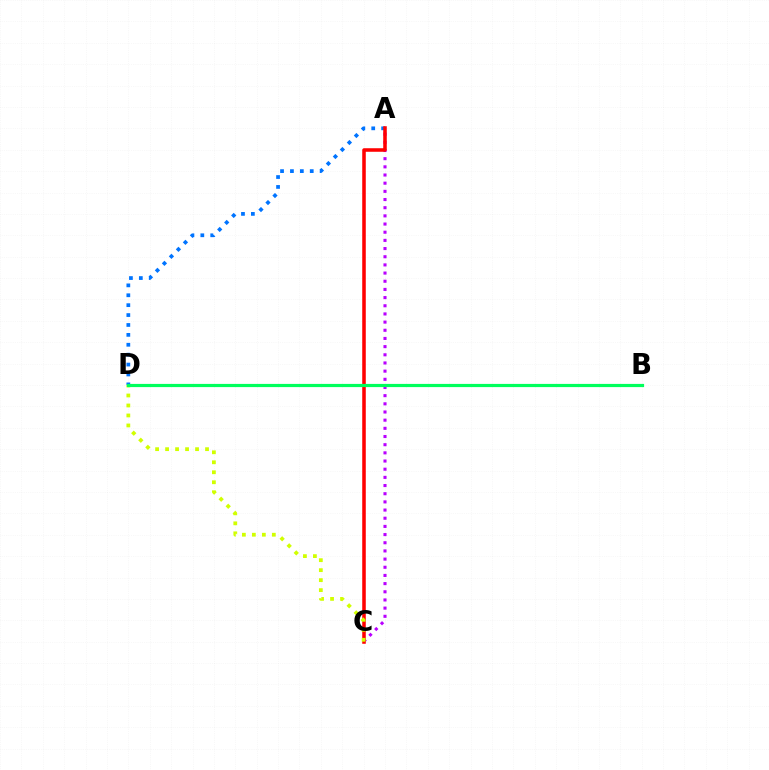{('A', 'D'): [{'color': '#0074ff', 'line_style': 'dotted', 'thickness': 2.69}], ('A', 'C'): [{'color': '#b900ff', 'line_style': 'dotted', 'thickness': 2.22}, {'color': '#ff0000', 'line_style': 'solid', 'thickness': 2.56}], ('C', 'D'): [{'color': '#d1ff00', 'line_style': 'dotted', 'thickness': 2.71}], ('B', 'D'): [{'color': '#00ff5c', 'line_style': 'solid', 'thickness': 2.3}]}